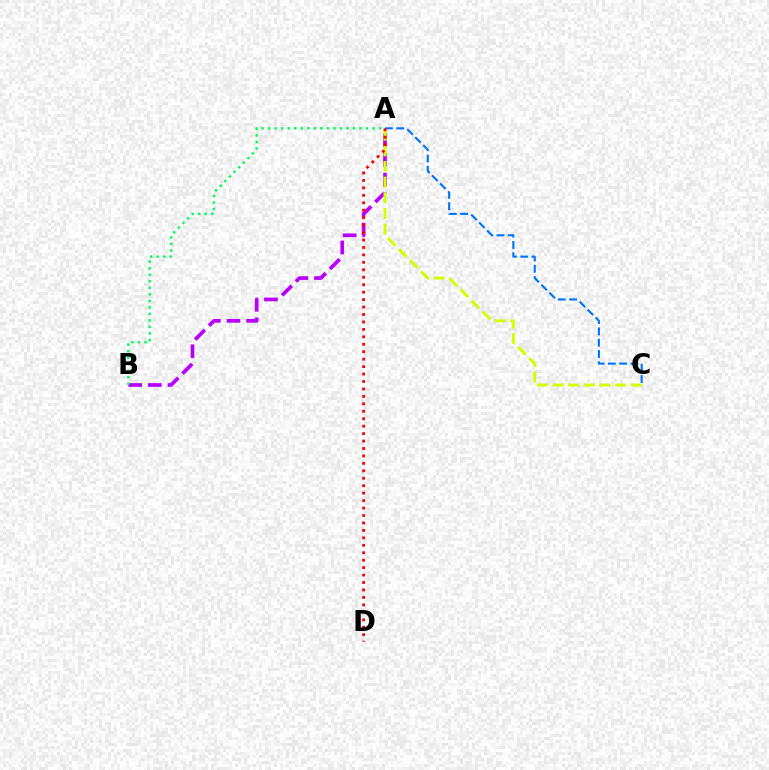{('A', 'B'): [{'color': '#b900ff', 'line_style': 'dashed', 'thickness': 2.67}, {'color': '#00ff5c', 'line_style': 'dotted', 'thickness': 1.77}], ('A', 'C'): [{'color': '#0074ff', 'line_style': 'dashed', 'thickness': 1.54}, {'color': '#d1ff00', 'line_style': 'dashed', 'thickness': 2.13}], ('A', 'D'): [{'color': '#ff0000', 'line_style': 'dotted', 'thickness': 2.02}]}